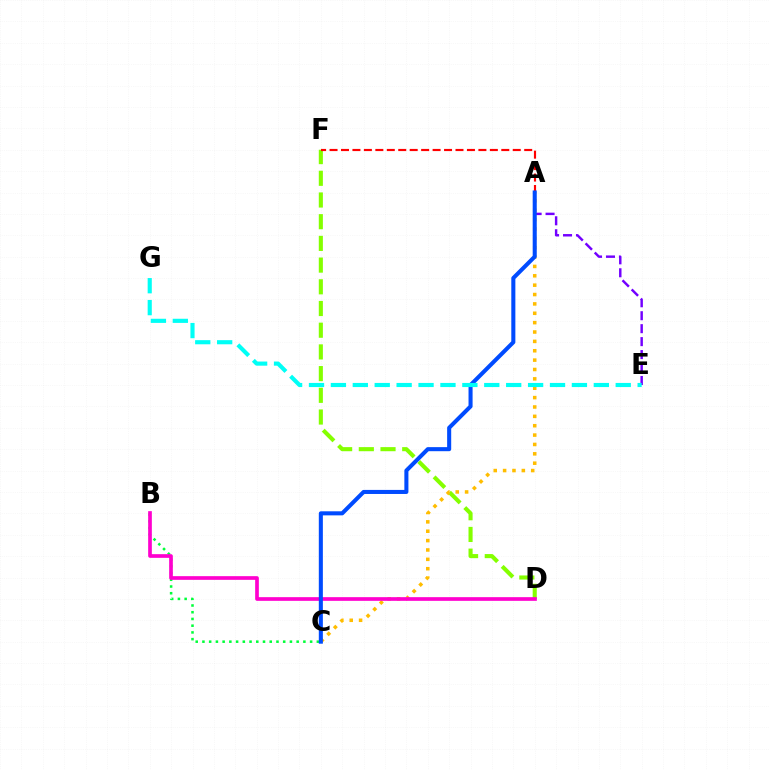{('D', 'F'): [{'color': '#84ff00', 'line_style': 'dashed', 'thickness': 2.95}], ('B', 'C'): [{'color': '#00ff39', 'line_style': 'dotted', 'thickness': 1.83}], ('A', 'E'): [{'color': '#7200ff', 'line_style': 'dashed', 'thickness': 1.76}], ('A', 'C'): [{'color': '#ffbd00', 'line_style': 'dotted', 'thickness': 2.55}, {'color': '#004bff', 'line_style': 'solid', 'thickness': 2.92}], ('A', 'F'): [{'color': '#ff0000', 'line_style': 'dashed', 'thickness': 1.56}], ('B', 'D'): [{'color': '#ff00cf', 'line_style': 'solid', 'thickness': 2.65}], ('E', 'G'): [{'color': '#00fff6', 'line_style': 'dashed', 'thickness': 2.98}]}